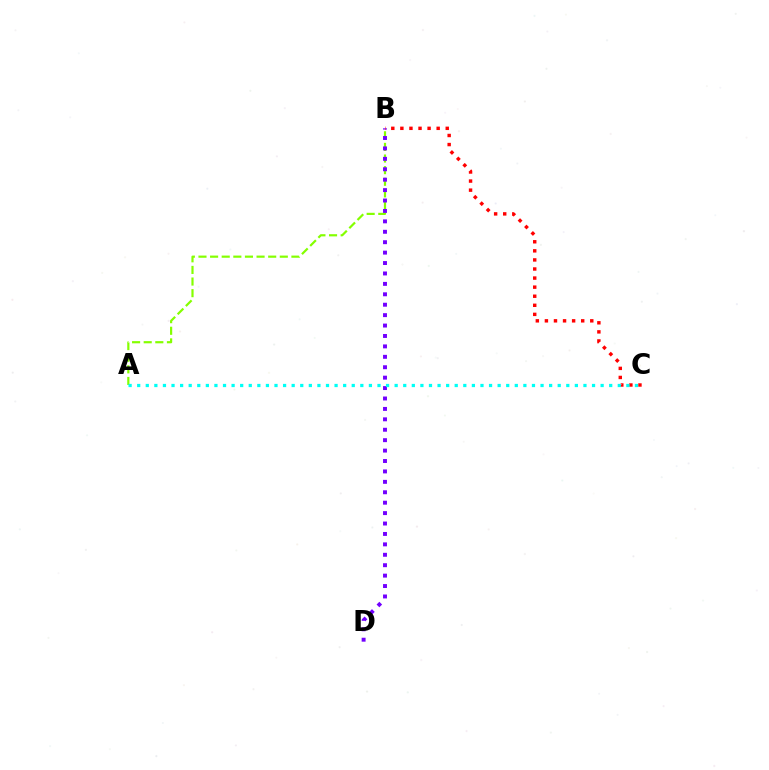{('A', 'B'): [{'color': '#84ff00', 'line_style': 'dashed', 'thickness': 1.58}], ('B', 'D'): [{'color': '#7200ff', 'line_style': 'dotted', 'thickness': 2.83}], ('B', 'C'): [{'color': '#ff0000', 'line_style': 'dotted', 'thickness': 2.47}], ('A', 'C'): [{'color': '#00fff6', 'line_style': 'dotted', 'thickness': 2.33}]}